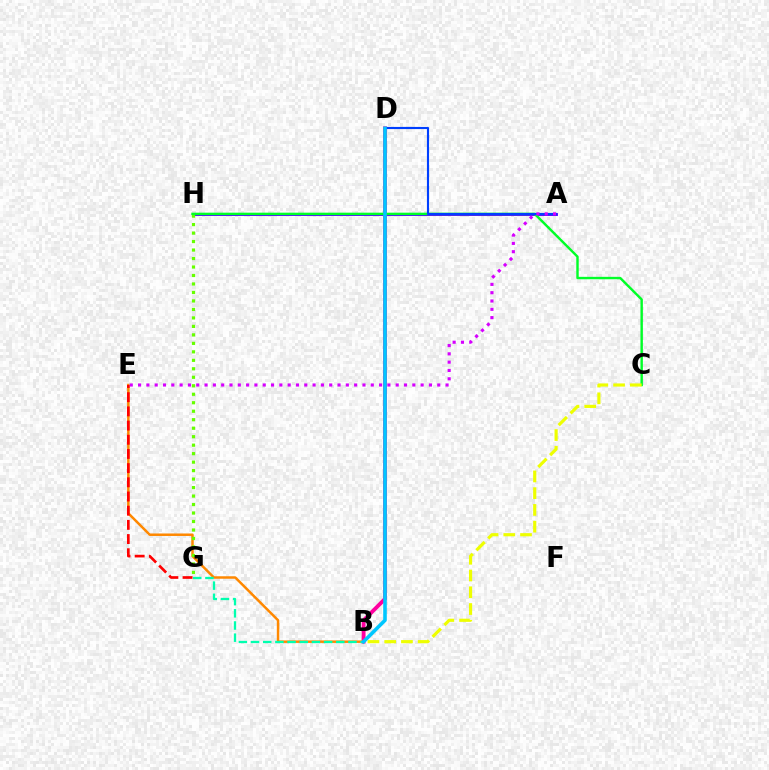{('A', 'H'): [{'color': '#4f00ff', 'line_style': 'solid', 'thickness': 2.05}], ('B', 'D'): [{'color': '#ff00a0', 'line_style': 'solid', 'thickness': 2.78}, {'color': '#00c7ff', 'line_style': 'solid', 'thickness': 2.58}], ('B', 'E'): [{'color': '#ff8800', 'line_style': 'solid', 'thickness': 1.79}], ('G', 'H'): [{'color': '#66ff00', 'line_style': 'dotted', 'thickness': 2.31}], ('B', 'G'): [{'color': '#00ffaf', 'line_style': 'dashed', 'thickness': 1.65}], ('C', 'H'): [{'color': '#00ff27', 'line_style': 'solid', 'thickness': 1.74}], ('E', 'G'): [{'color': '#ff0000', 'line_style': 'dashed', 'thickness': 1.93}], ('A', 'D'): [{'color': '#003fff', 'line_style': 'solid', 'thickness': 1.54}], ('B', 'C'): [{'color': '#eeff00', 'line_style': 'dashed', 'thickness': 2.28}], ('A', 'E'): [{'color': '#d600ff', 'line_style': 'dotted', 'thickness': 2.26}]}